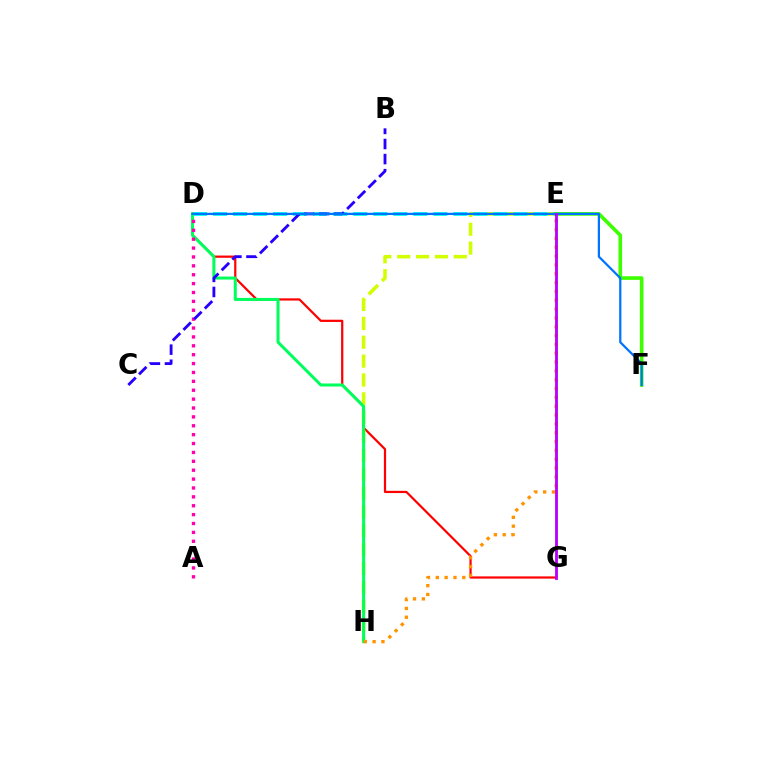{('D', 'G'): [{'color': '#ff0000', 'line_style': 'solid', 'thickness': 1.6}], ('E', 'H'): [{'color': '#d1ff00', 'line_style': 'dashed', 'thickness': 2.56}, {'color': '#ff9400', 'line_style': 'dotted', 'thickness': 2.4}], ('D', 'E'): [{'color': '#00fff6', 'line_style': 'dashed', 'thickness': 2.72}], ('D', 'H'): [{'color': '#00ff5c', 'line_style': 'solid', 'thickness': 2.18}], ('A', 'D'): [{'color': '#ff00ac', 'line_style': 'dotted', 'thickness': 2.41}], ('B', 'C'): [{'color': '#2500ff', 'line_style': 'dashed', 'thickness': 2.05}], ('E', 'F'): [{'color': '#3dff00', 'line_style': 'solid', 'thickness': 2.62}], ('D', 'F'): [{'color': '#0074ff', 'line_style': 'solid', 'thickness': 1.61}], ('E', 'G'): [{'color': '#b900ff', 'line_style': 'solid', 'thickness': 2.05}]}